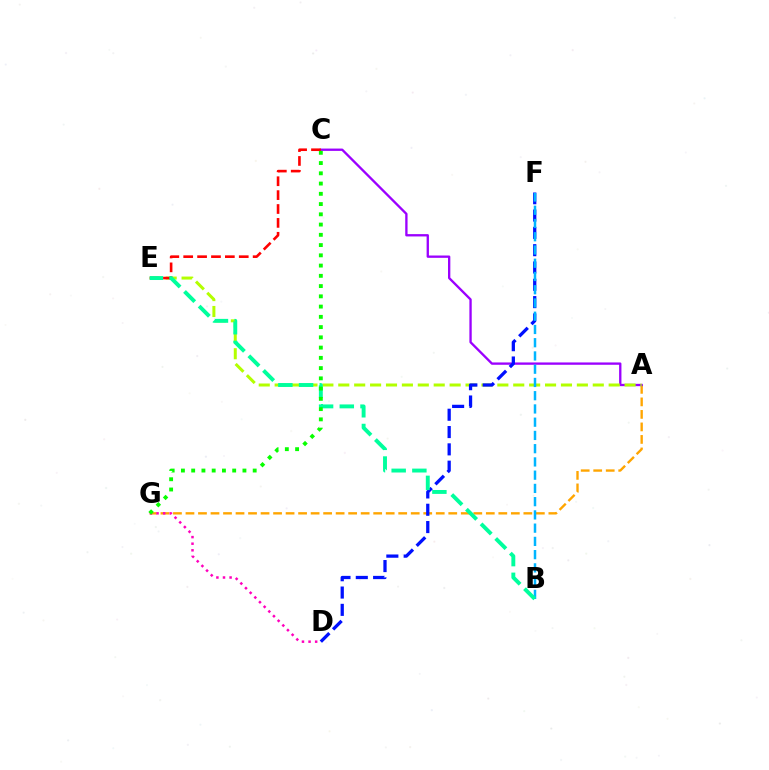{('A', 'G'): [{'color': '#ffa500', 'line_style': 'dashed', 'thickness': 1.7}], ('A', 'C'): [{'color': '#9b00ff', 'line_style': 'solid', 'thickness': 1.68}], ('A', 'E'): [{'color': '#b3ff00', 'line_style': 'dashed', 'thickness': 2.16}], ('C', 'E'): [{'color': '#ff0000', 'line_style': 'dashed', 'thickness': 1.89}], ('D', 'F'): [{'color': '#0010ff', 'line_style': 'dashed', 'thickness': 2.35}], ('B', 'F'): [{'color': '#00b5ff', 'line_style': 'dashed', 'thickness': 1.8}], ('B', 'E'): [{'color': '#00ff9d', 'line_style': 'dashed', 'thickness': 2.81}], ('D', 'G'): [{'color': '#ff00bd', 'line_style': 'dotted', 'thickness': 1.79}], ('C', 'G'): [{'color': '#08ff00', 'line_style': 'dotted', 'thickness': 2.79}]}